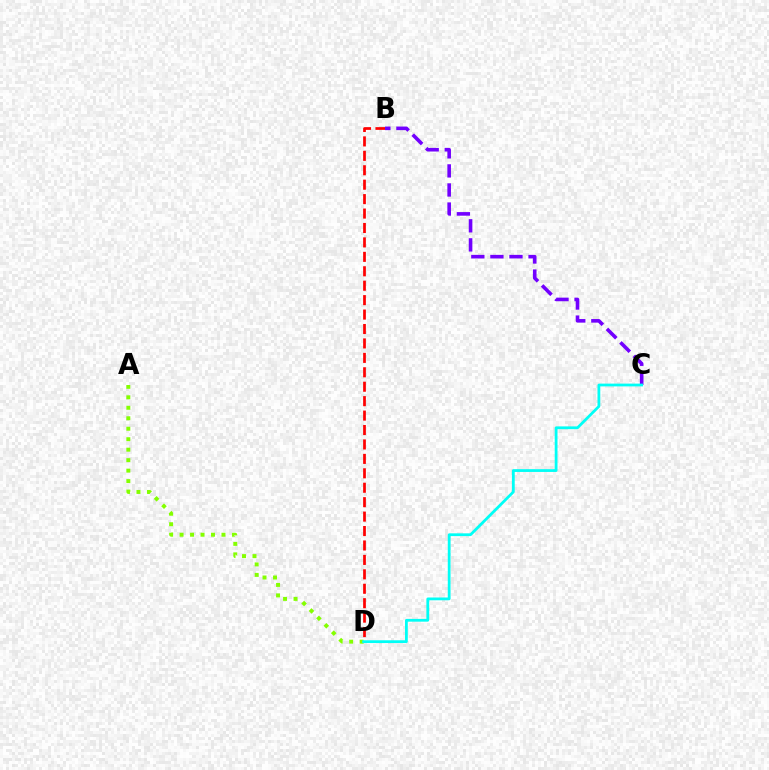{('A', 'D'): [{'color': '#84ff00', 'line_style': 'dotted', 'thickness': 2.85}], ('B', 'D'): [{'color': '#ff0000', 'line_style': 'dashed', 'thickness': 1.96}], ('B', 'C'): [{'color': '#7200ff', 'line_style': 'dashed', 'thickness': 2.59}], ('C', 'D'): [{'color': '#00fff6', 'line_style': 'solid', 'thickness': 2.0}]}